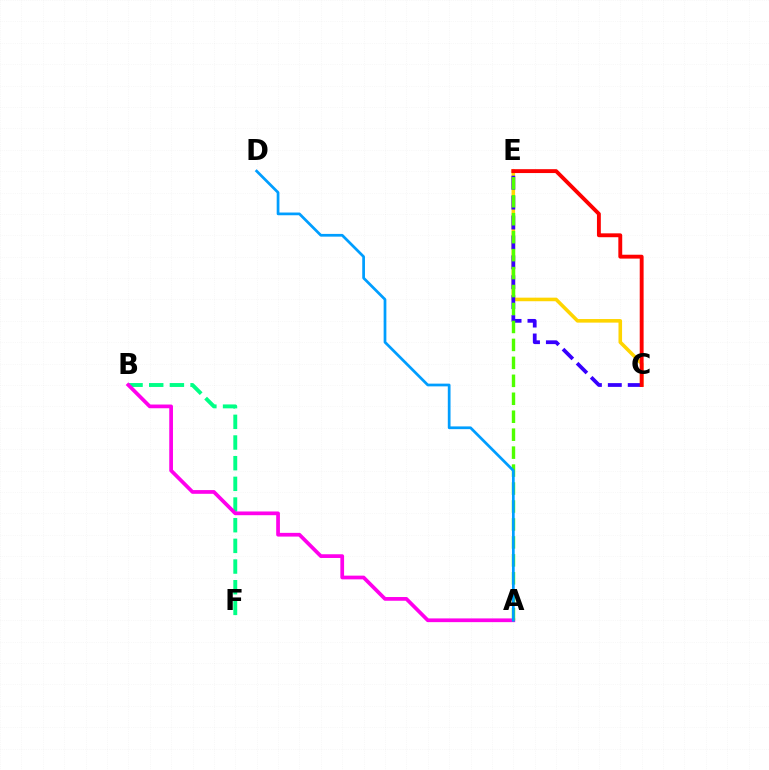{('C', 'E'): [{'color': '#ffd500', 'line_style': 'solid', 'thickness': 2.58}, {'color': '#3700ff', 'line_style': 'dashed', 'thickness': 2.7}, {'color': '#ff0000', 'line_style': 'solid', 'thickness': 2.79}], ('B', 'F'): [{'color': '#00ff86', 'line_style': 'dashed', 'thickness': 2.81}], ('A', 'B'): [{'color': '#ff00ed', 'line_style': 'solid', 'thickness': 2.68}], ('A', 'E'): [{'color': '#4fff00', 'line_style': 'dashed', 'thickness': 2.44}], ('A', 'D'): [{'color': '#009eff', 'line_style': 'solid', 'thickness': 1.97}]}